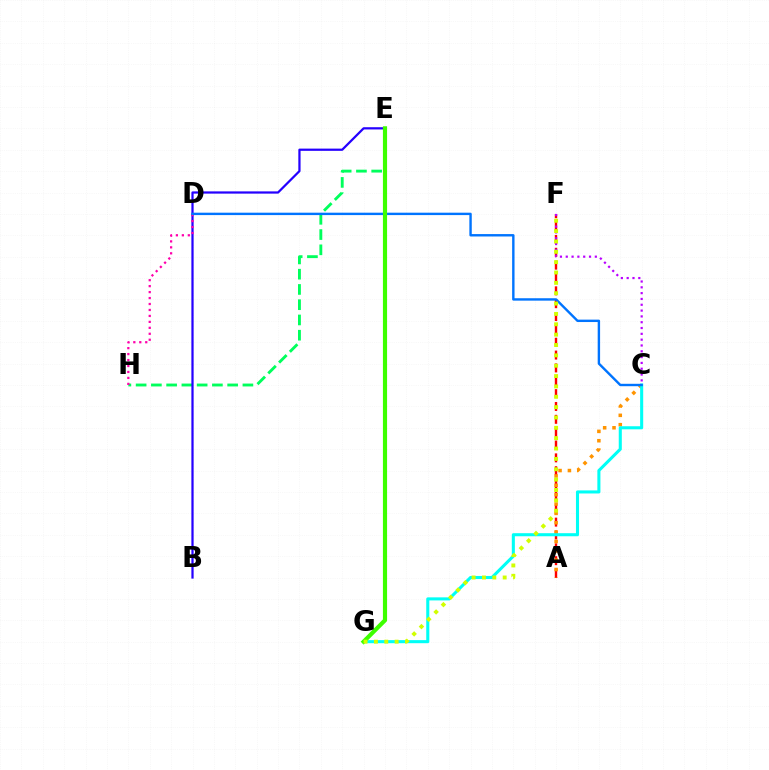{('E', 'H'): [{'color': '#00ff5c', 'line_style': 'dashed', 'thickness': 2.07}], ('A', 'F'): [{'color': '#ff0000', 'line_style': 'dashed', 'thickness': 1.75}], ('B', 'E'): [{'color': '#2500ff', 'line_style': 'solid', 'thickness': 1.61}], ('C', 'F'): [{'color': '#b900ff', 'line_style': 'dotted', 'thickness': 1.58}], ('D', 'H'): [{'color': '#ff00ac', 'line_style': 'dotted', 'thickness': 1.62}], ('A', 'C'): [{'color': '#ff9400', 'line_style': 'dotted', 'thickness': 2.54}], ('C', 'G'): [{'color': '#00fff6', 'line_style': 'solid', 'thickness': 2.21}], ('C', 'D'): [{'color': '#0074ff', 'line_style': 'solid', 'thickness': 1.73}], ('E', 'G'): [{'color': '#3dff00', 'line_style': 'solid', 'thickness': 2.99}], ('F', 'G'): [{'color': '#d1ff00', 'line_style': 'dotted', 'thickness': 2.81}]}